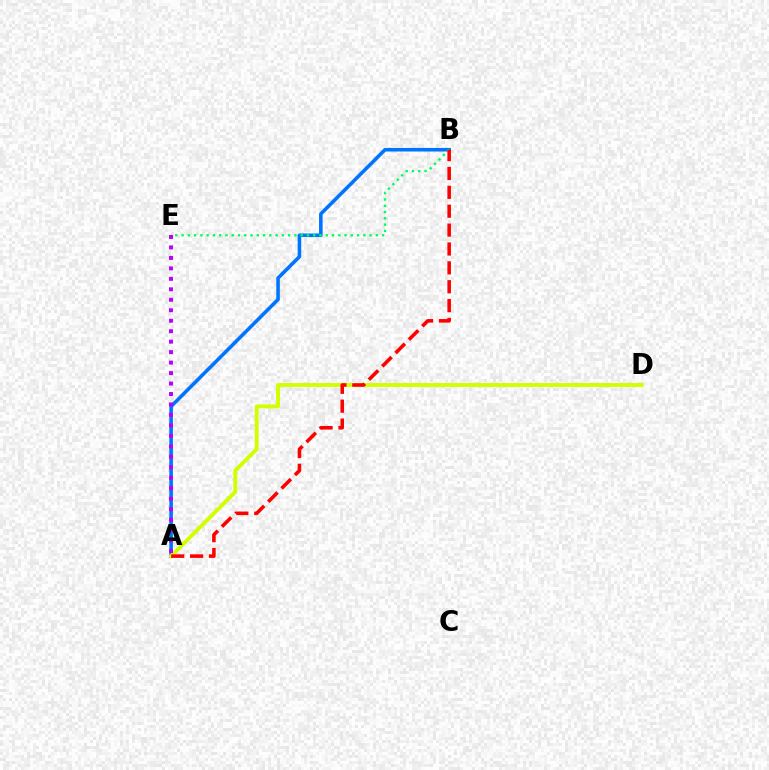{('A', 'B'): [{'color': '#0074ff', 'line_style': 'solid', 'thickness': 2.57}, {'color': '#ff0000', 'line_style': 'dashed', 'thickness': 2.56}], ('A', 'D'): [{'color': '#d1ff00', 'line_style': 'solid', 'thickness': 2.8}], ('B', 'E'): [{'color': '#00ff5c', 'line_style': 'dotted', 'thickness': 1.7}], ('A', 'E'): [{'color': '#b900ff', 'line_style': 'dotted', 'thickness': 2.84}]}